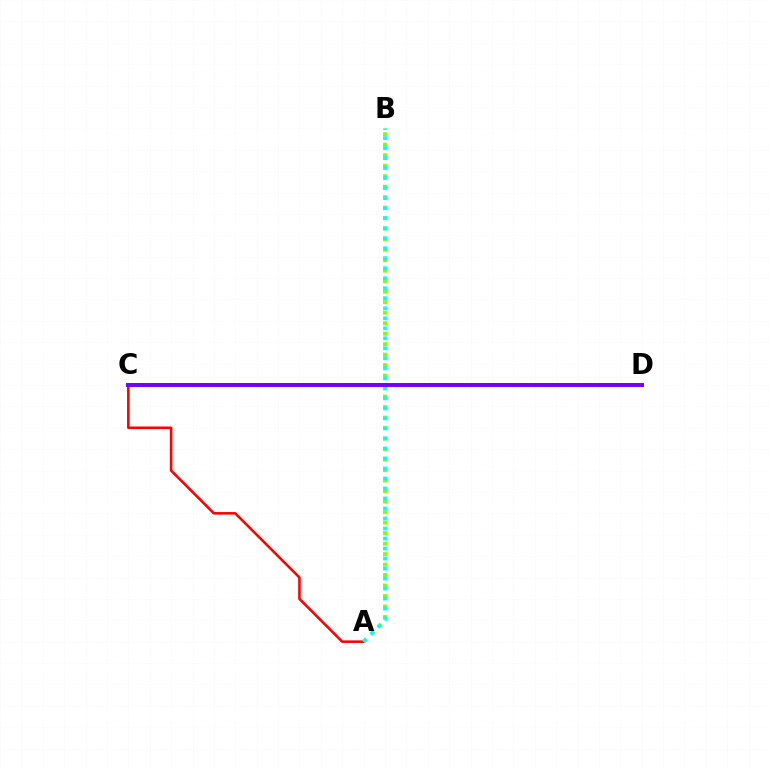{('A', 'C'): [{'color': '#ff0000', 'line_style': 'solid', 'thickness': 1.85}], ('A', 'B'): [{'color': '#84ff00', 'line_style': 'dotted', 'thickness': 2.85}, {'color': '#00fff6', 'line_style': 'dotted', 'thickness': 2.72}], ('C', 'D'): [{'color': '#7200ff', 'line_style': 'solid', 'thickness': 2.84}]}